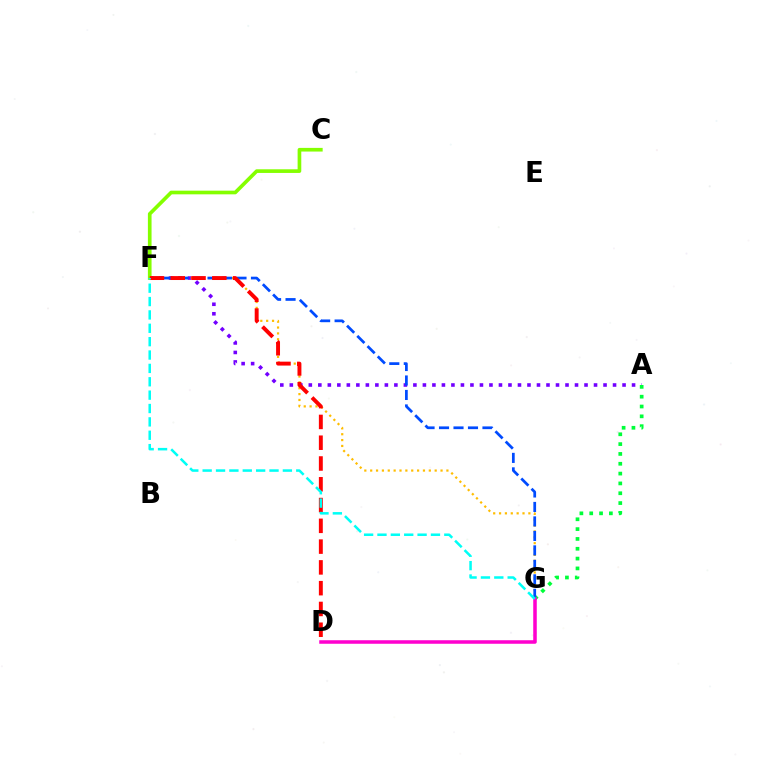{('A', 'F'): [{'color': '#7200ff', 'line_style': 'dotted', 'thickness': 2.58}], ('A', 'G'): [{'color': '#00ff39', 'line_style': 'dotted', 'thickness': 2.67}], ('F', 'G'): [{'color': '#ffbd00', 'line_style': 'dotted', 'thickness': 1.59}, {'color': '#004bff', 'line_style': 'dashed', 'thickness': 1.97}, {'color': '#00fff6', 'line_style': 'dashed', 'thickness': 1.82}], ('D', 'G'): [{'color': '#ff00cf', 'line_style': 'solid', 'thickness': 2.54}], ('C', 'F'): [{'color': '#84ff00', 'line_style': 'solid', 'thickness': 2.64}], ('D', 'F'): [{'color': '#ff0000', 'line_style': 'dashed', 'thickness': 2.82}]}